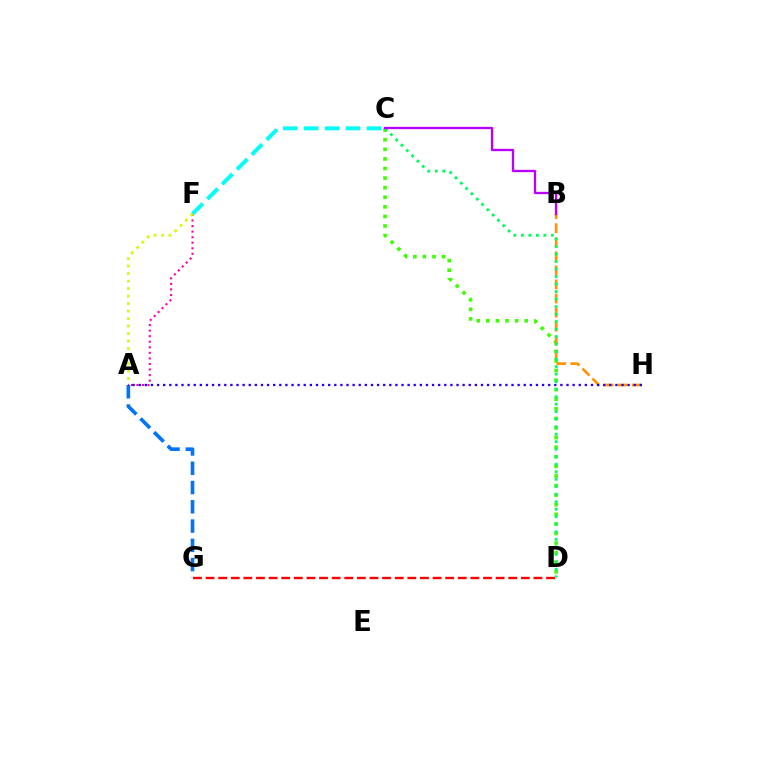{('C', 'D'): [{'color': '#3dff00', 'line_style': 'dotted', 'thickness': 2.6}, {'color': '#00ff5c', 'line_style': 'dotted', 'thickness': 2.04}], ('B', 'H'): [{'color': '#ff9400', 'line_style': 'dashed', 'thickness': 1.91}], ('A', 'G'): [{'color': '#0074ff', 'line_style': 'dashed', 'thickness': 2.62}], ('A', 'F'): [{'color': '#ff00ac', 'line_style': 'dotted', 'thickness': 1.51}, {'color': '#d1ff00', 'line_style': 'dotted', 'thickness': 2.04}], ('C', 'F'): [{'color': '#00fff6', 'line_style': 'dashed', 'thickness': 2.85}], ('D', 'G'): [{'color': '#ff0000', 'line_style': 'dashed', 'thickness': 1.71}], ('B', 'C'): [{'color': '#b900ff', 'line_style': 'solid', 'thickness': 1.68}], ('A', 'H'): [{'color': '#2500ff', 'line_style': 'dotted', 'thickness': 1.66}]}